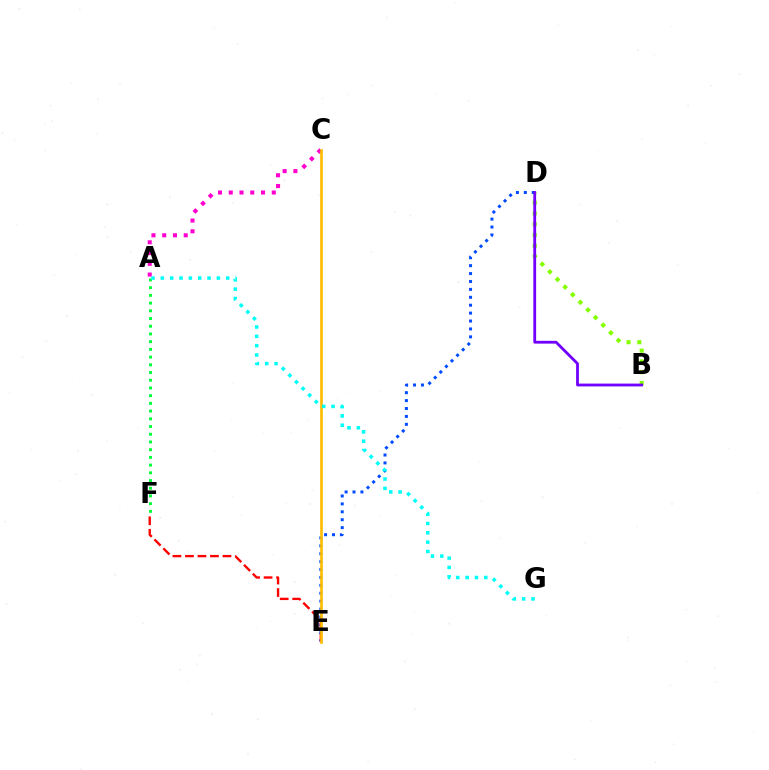{('B', 'D'): [{'color': '#84ff00', 'line_style': 'dotted', 'thickness': 2.93}, {'color': '#7200ff', 'line_style': 'solid', 'thickness': 2.02}], ('D', 'E'): [{'color': '#004bff', 'line_style': 'dotted', 'thickness': 2.15}], ('A', 'C'): [{'color': '#ff00cf', 'line_style': 'dotted', 'thickness': 2.92}], ('E', 'F'): [{'color': '#ff0000', 'line_style': 'dashed', 'thickness': 1.7}], ('C', 'E'): [{'color': '#ffbd00', 'line_style': 'solid', 'thickness': 1.93}], ('A', 'F'): [{'color': '#00ff39', 'line_style': 'dotted', 'thickness': 2.1}], ('A', 'G'): [{'color': '#00fff6', 'line_style': 'dotted', 'thickness': 2.54}]}